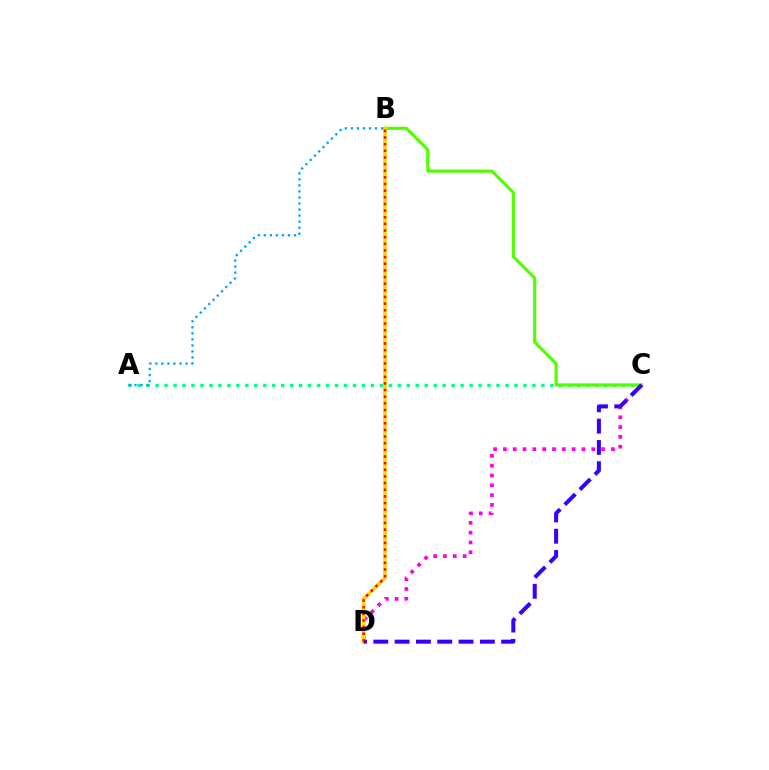{('A', 'C'): [{'color': '#00ff86', 'line_style': 'dotted', 'thickness': 2.44}], ('B', 'C'): [{'color': '#4fff00', 'line_style': 'solid', 'thickness': 2.25}], ('C', 'D'): [{'color': '#ff00ed', 'line_style': 'dotted', 'thickness': 2.67}, {'color': '#3700ff', 'line_style': 'dashed', 'thickness': 2.89}], ('B', 'D'): [{'color': '#ffd500', 'line_style': 'solid', 'thickness': 2.56}, {'color': '#ff0000', 'line_style': 'dotted', 'thickness': 1.81}], ('A', 'B'): [{'color': '#009eff', 'line_style': 'dotted', 'thickness': 1.64}]}